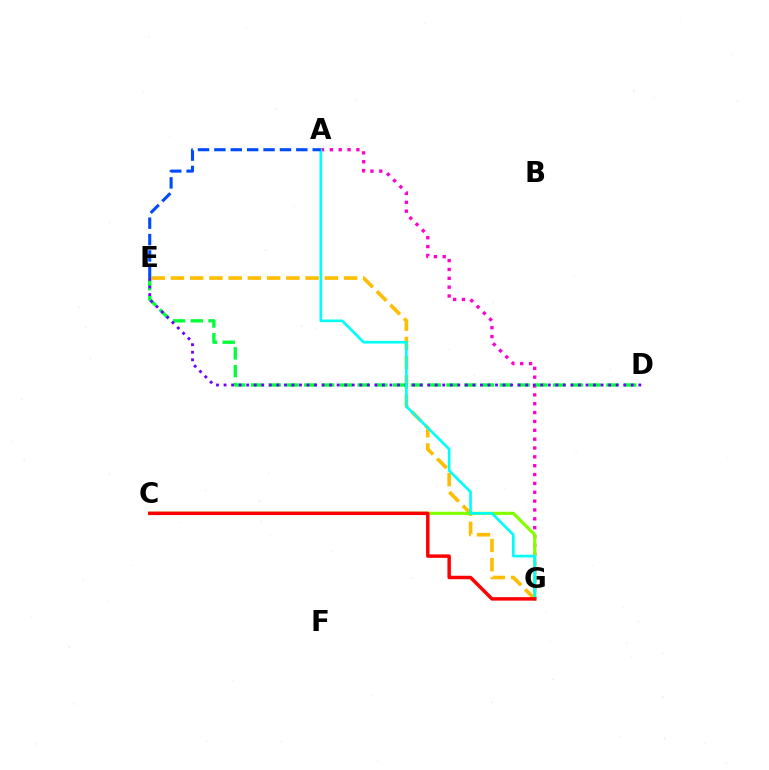{('E', 'G'): [{'color': '#ffbd00', 'line_style': 'dashed', 'thickness': 2.61}], ('A', 'G'): [{'color': '#ff00cf', 'line_style': 'dotted', 'thickness': 2.41}, {'color': '#00fff6', 'line_style': 'solid', 'thickness': 1.91}], ('D', 'E'): [{'color': '#00ff39', 'line_style': 'dashed', 'thickness': 2.41}, {'color': '#7200ff', 'line_style': 'dotted', 'thickness': 2.05}], ('C', 'G'): [{'color': '#84ff00', 'line_style': 'solid', 'thickness': 2.3}, {'color': '#ff0000', 'line_style': 'solid', 'thickness': 2.5}], ('A', 'E'): [{'color': '#004bff', 'line_style': 'dashed', 'thickness': 2.23}]}